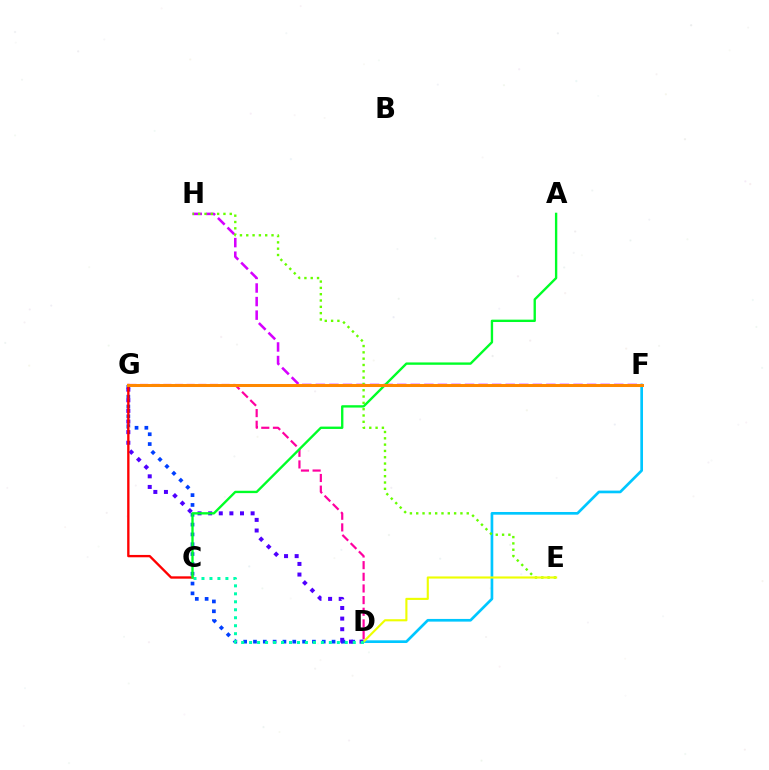{('D', 'F'): [{'color': '#00c7ff', 'line_style': 'solid', 'thickness': 1.93}], ('D', 'G'): [{'color': '#003fff', 'line_style': 'dotted', 'thickness': 2.67}, {'color': '#4f00ff', 'line_style': 'dotted', 'thickness': 2.88}, {'color': '#ff00a0', 'line_style': 'dashed', 'thickness': 1.58}], ('F', 'H'): [{'color': '#d600ff', 'line_style': 'dashed', 'thickness': 1.84}], ('C', 'G'): [{'color': '#ff0000', 'line_style': 'solid', 'thickness': 1.69}], ('E', 'H'): [{'color': '#66ff00', 'line_style': 'dotted', 'thickness': 1.72}], ('D', 'E'): [{'color': '#eeff00', 'line_style': 'solid', 'thickness': 1.53}], ('C', 'D'): [{'color': '#00ffaf', 'line_style': 'dotted', 'thickness': 2.17}], ('A', 'C'): [{'color': '#00ff27', 'line_style': 'solid', 'thickness': 1.7}], ('F', 'G'): [{'color': '#ff8800', 'line_style': 'solid', 'thickness': 2.18}]}